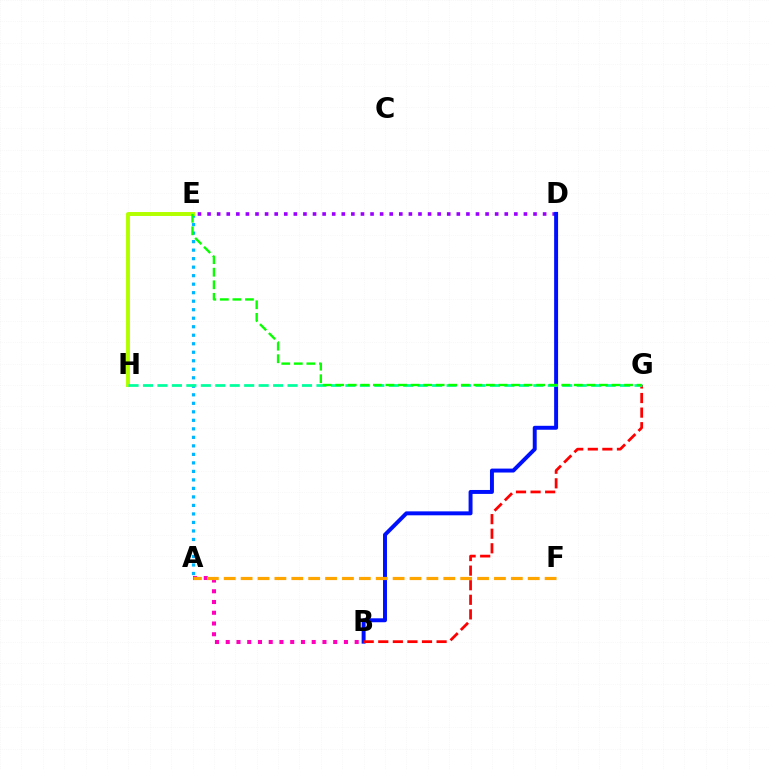{('D', 'E'): [{'color': '#9b00ff', 'line_style': 'dotted', 'thickness': 2.6}], ('B', 'D'): [{'color': '#0010ff', 'line_style': 'solid', 'thickness': 2.84}], ('B', 'G'): [{'color': '#ff0000', 'line_style': 'dashed', 'thickness': 1.98}], ('A', 'E'): [{'color': '#00b5ff', 'line_style': 'dotted', 'thickness': 2.31}], ('E', 'H'): [{'color': '#b3ff00', 'line_style': 'solid', 'thickness': 2.84}], ('G', 'H'): [{'color': '#00ff9d', 'line_style': 'dashed', 'thickness': 1.96}], ('A', 'B'): [{'color': '#ff00bd', 'line_style': 'dotted', 'thickness': 2.92}], ('E', 'G'): [{'color': '#08ff00', 'line_style': 'dashed', 'thickness': 1.71}], ('A', 'F'): [{'color': '#ffa500', 'line_style': 'dashed', 'thickness': 2.29}]}